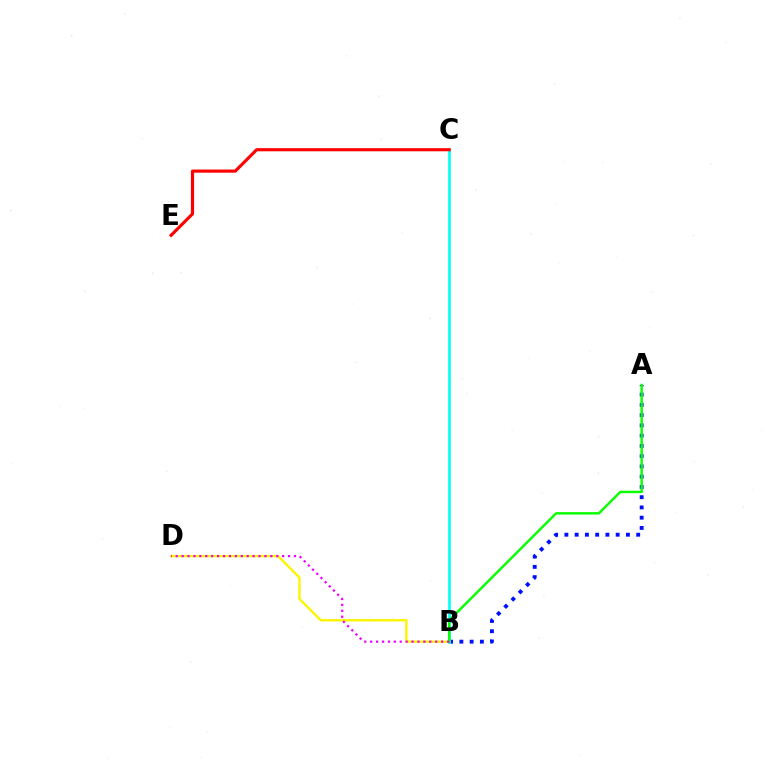{('A', 'B'): [{'color': '#0010ff', 'line_style': 'dotted', 'thickness': 2.79}, {'color': '#08ff00', 'line_style': 'solid', 'thickness': 1.75}], ('B', 'C'): [{'color': '#00fff6', 'line_style': 'solid', 'thickness': 1.92}], ('C', 'E'): [{'color': '#ff0000', 'line_style': 'solid', 'thickness': 2.26}], ('B', 'D'): [{'color': '#fcf500', 'line_style': 'solid', 'thickness': 1.71}, {'color': '#ee00ff', 'line_style': 'dotted', 'thickness': 1.61}]}